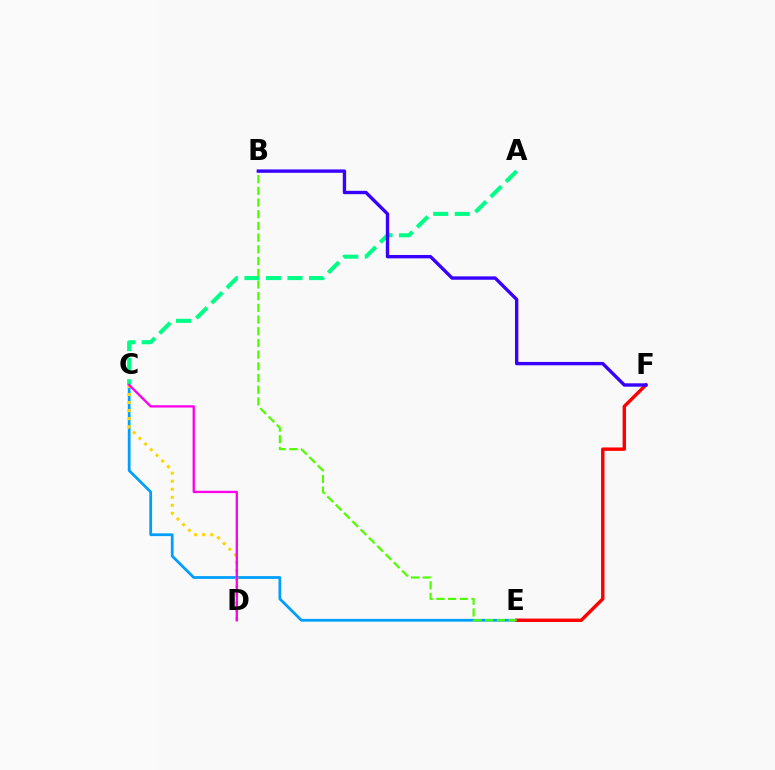{('C', 'E'): [{'color': '#009eff', 'line_style': 'solid', 'thickness': 1.98}], ('C', 'D'): [{'color': '#ffd500', 'line_style': 'dotted', 'thickness': 2.19}, {'color': '#ff00ed', 'line_style': 'solid', 'thickness': 1.67}], ('E', 'F'): [{'color': '#ff0000', 'line_style': 'solid', 'thickness': 2.46}], ('A', 'C'): [{'color': '#00ff86', 'line_style': 'dashed', 'thickness': 2.92}], ('B', 'E'): [{'color': '#4fff00', 'line_style': 'dashed', 'thickness': 1.59}], ('B', 'F'): [{'color': '#3700ff', 'line_style': 'solid', 'thickness': 2.42}]}